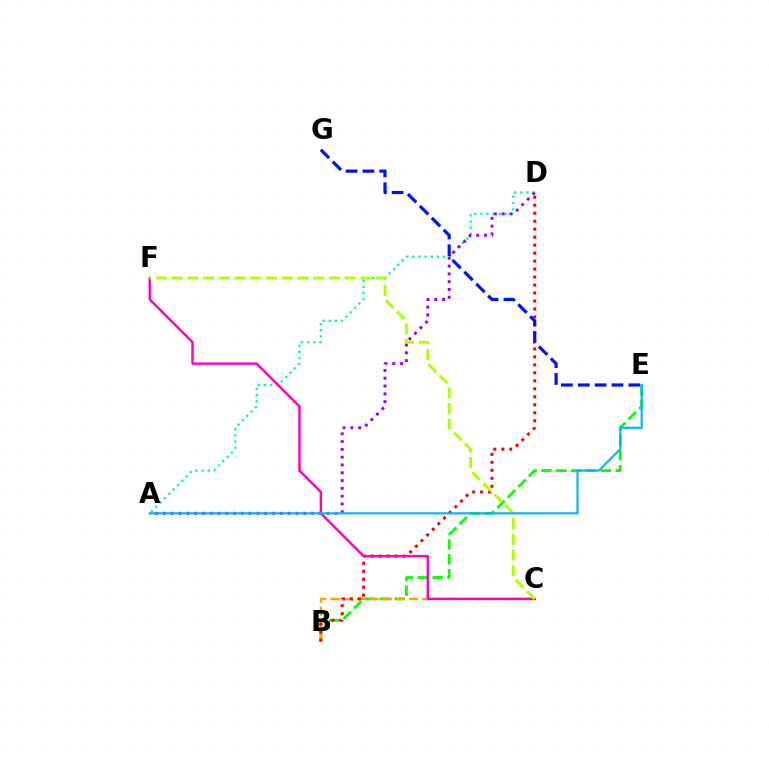{('B', 'E'): [{'color': '#08ff00', 'line_style': 'dashed', 'thickness': 2.02}], ('A', 'D'): [{'color': '#00ff9d', 'line_style': 'dotted', 'thickness': 1.67}, {'color': '#9b00ff', 'line_style': 'dotted', 'thickness': 2.12}], ('B', 'C'): [{'color': '#ffa500', 'line_style': 'dashed', 'thickness': 1.78}], ('B', 'D'): [{'color': '#ff0000', 'line_style': 'dotted', 'thickness': 2.17}], ('E', 'G'): [{'color': '#0010ff', 'line_style': 'dashed', 'thickness': 2.29}], ('C', 'F'): [{'color': '#ff00bd', 'line_style': 'solid', 'thickness': 1.73}, {'color': '#b3ff00', 'line_style': 'dashed', 'thickness': 2.14}], ('A', 'E'): [{'color': '#00b5ff', 'line_style': 'solid', 'thickness': 1.56}]}